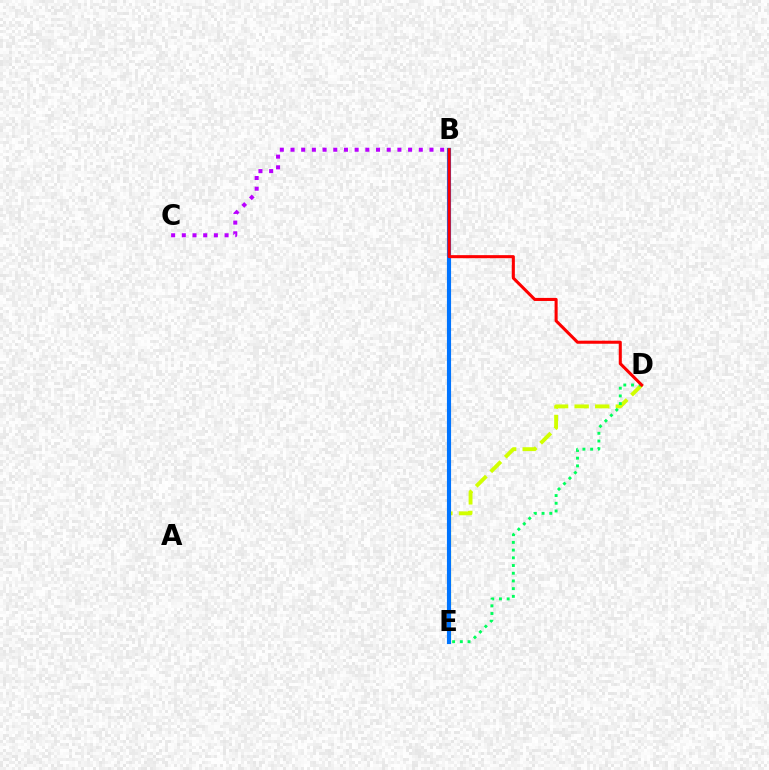{('D', 'E'): [{'color': '#d1ff00', 'line_style': 'dashed', 'thickness': 2.79}, {'color': '#00ff5c', 'line_style': 'dotted', 'thickness': 2.09}], ('B', 'E'): [{'color': '#0074ff', 'line_style': 'solid', 'thickness': 2.97}], ('B', 'D'): [{'color': '#ff0000', 'line_style': 'solid', 'thickness': 2.2}], ('B', 'C'): [{'color': '#b900ff', 'line_style': 'dotted', 'thickness': 2.9}]}